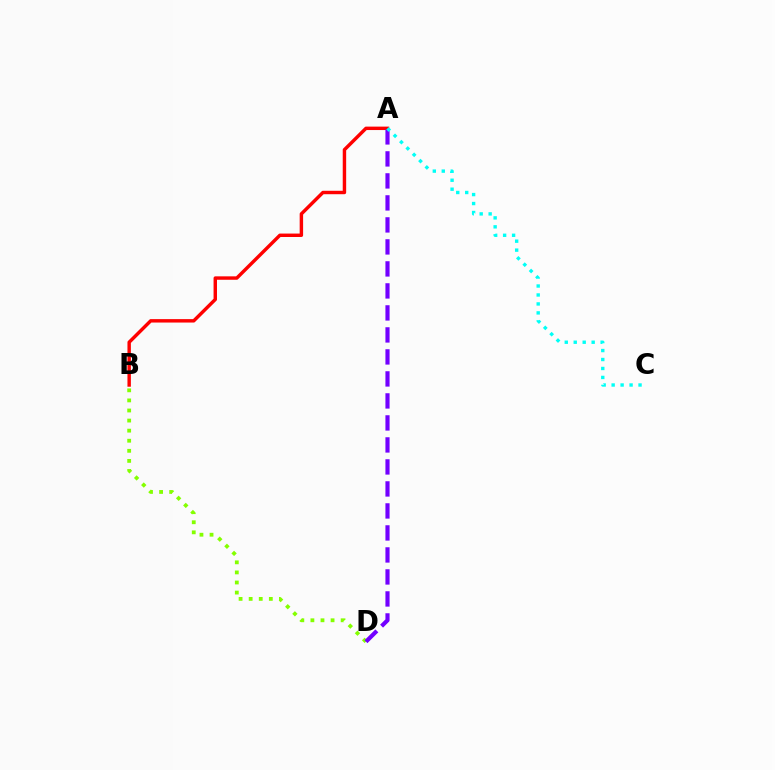{('B', 'D'): [{'color': '#84ff00', 'line_style': 'dotted', 'thickness': 2.74}], ('A', 'B'): [{'color': '#ff0000', 'line_style': 'solid', 'thickness': 2.47}], ('A', 'D'): [{'color': '#7200ff', 'line_style': 'dashed', 'thickness': 2.99}], ('A', 'C'): [{'color': '#00fff6', 'line_style': 'dotted', 'thickness': 2.44}]}